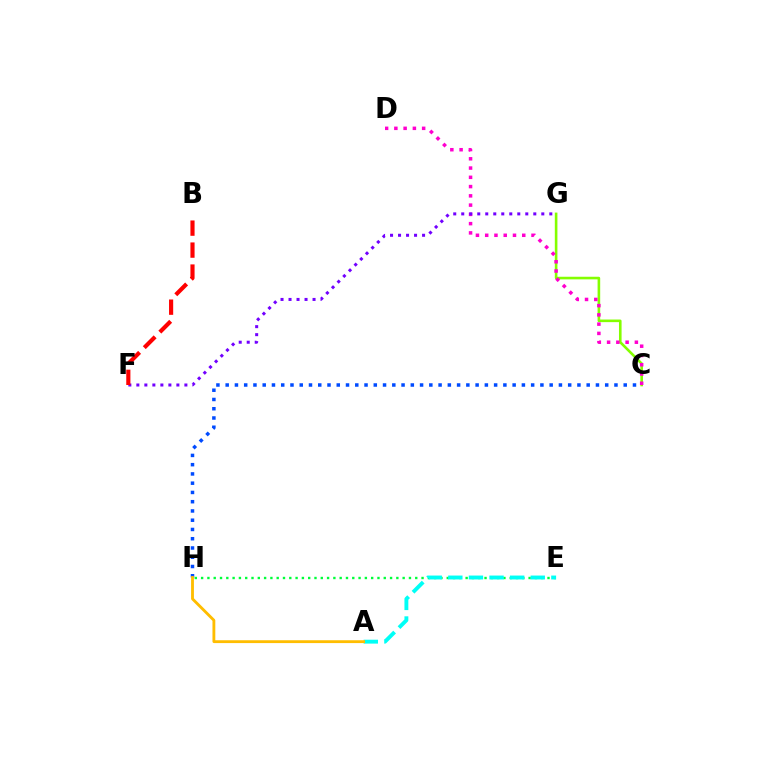{('C', 'G'): [{'color': '#84ff00', 'line_style': 'solid', 'thickness': 1.87}], ('C', 'D'): [{'color': '#ff00cf', 'line_style': 'dotted', 'thickness': 2.52}], ('F', 'G'): [{'color': '#7200ff', 'line_style': 'dotted', 'thickness': 2.18}], ('E', 'H'): [{'color': '#00ff39', 'line_style': 'dotted', 'thickness': 1.71}], ('C', 'H'): [{'color': '#004bff', 'line_style': 'dotted', 'thickness': 2.52}], ('A', 'E'): [{'color': '#00fff6', 'line_style': 'dashed', 'thickness': 2.8}], ('B', 'F'): [{'color': '#ff0000', 'line_style': 'dashed', 'thickness': 2.98}], ('A', 'H'): [{'color': '#ffbd00', 'line_style': 'solid', 'thickness': 2.05}]}